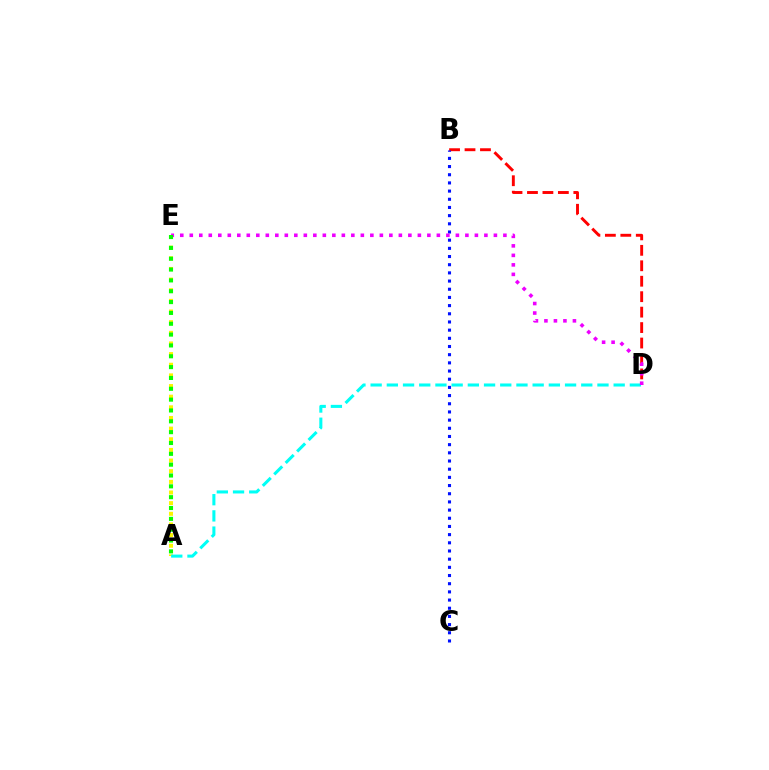{('B', 'D'): [{'color': '#ff0000', 'line_style': 'dashed', 'thickness': 2.1}], ('A', 'E'): [{'color': '#fcf500', 'line_style': 'dotted', 'thickness': 2.89}, {'color': '#08ff00', 'line_style': 'dotted', 'thickness': 2.94}], ('A', 'D'): [{'color': '#00fff6', 'line_style': 'dashed', 'thickness': 2.2}], ('B', 'C'): [{'color': '#0010ff', 'line_style': 'dotted', 'thickness': 2.22}], ('D', 'E'): [{'color': '#ee00ff', 'line_style': 'dotted', 'thickness': 2.58}]}